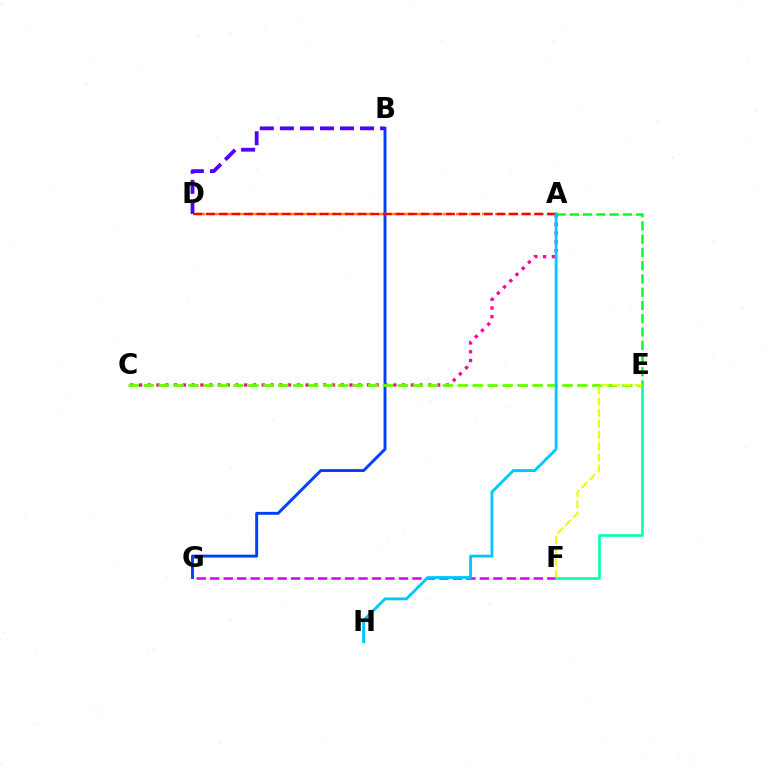{('B', 'G'): [{'color': '#003fff', 'line_style': 'solid', 'thickness': 2.1}], ('F', 'G'): [{'color': '#d600ff', 'line_style': 'dashed', 'thickness': 1.83}], ('E', 'F'): [{'color': '#00ffaf', 'line_style': 'solid', 'thickness': 1.87}, {'color': '#eeff00', 'line_style': 'dashed', 'thickness': 1.52}], ('A', 'D'): [{'color': '#ff8800', 'line_style': 'dashed', 'thickness': 1.76}, {'color': '#ff0000', 'line_style': 'dashed', 'thickness': 1.72}], ('A', 'E'): [{'color': '#00ff27', 'line_style': 'dashed', 'thickness': 1.8}], ('A', 'C'): [{'color': '#ff00a0', 'line_style': 'dotted', 'thickness': 2.38}], ('C', 'E'): [{'color': '#66ff00', 'line_style': 'dashed', 'thickness': 2.03}], ('A', 'H'): [{'color': '#00c7ff', 'line_style': 'solid', 'thickness': 2.05}], ('B', 'D'): [{'color': '#4f00ff', 'line_style': 'dashed', 'thickness': 2.72}]}